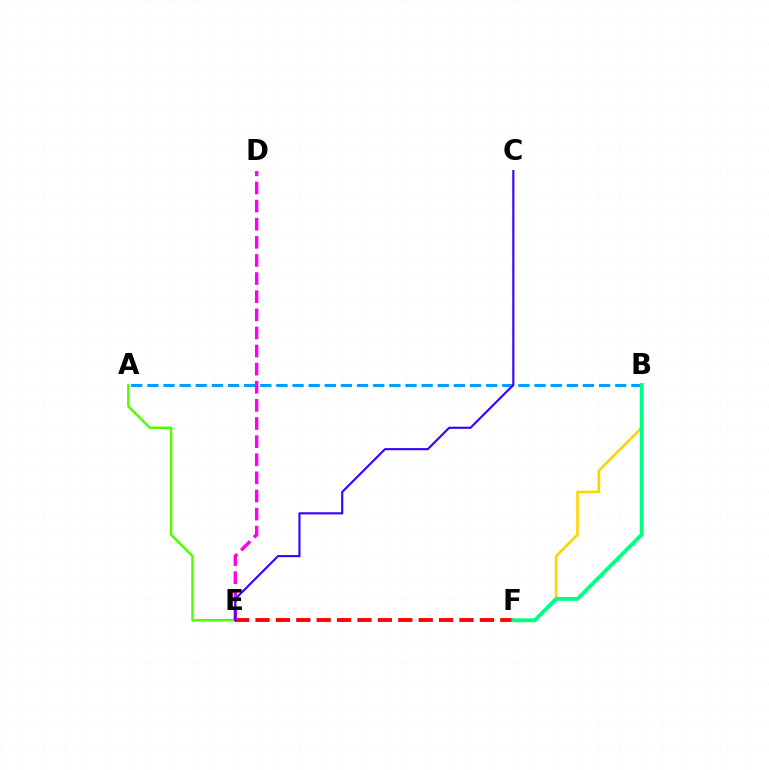{('A', 'E'): [{'color': '#4fff00', 'line_style': 'solid', 'thickness': 1.79}], ('A', 'B'): [{'color': '#009eff', 'line_style': 'dashed', 'thickness': 2.19}], ('E', 'F'): [{'color': '#ff0000', 'line_style': 'dashed', 'thickness': 2.77}], ('D', 'E'): [{'color': '#ff00ed', 'line_style': 'dashed', 'thickness': 2.46}], ('C', 'E'): [{'color': '#3700ff', 'line_style': 'solid', 'thickness': 1.53}], ('B', 'F'): [{'color': '#ffd500', 'line_style': 'solid', 'thickness': 1.89}, {'color': '#00ff86', 'line_style': 'solid', 'thickness': 2.77}]}